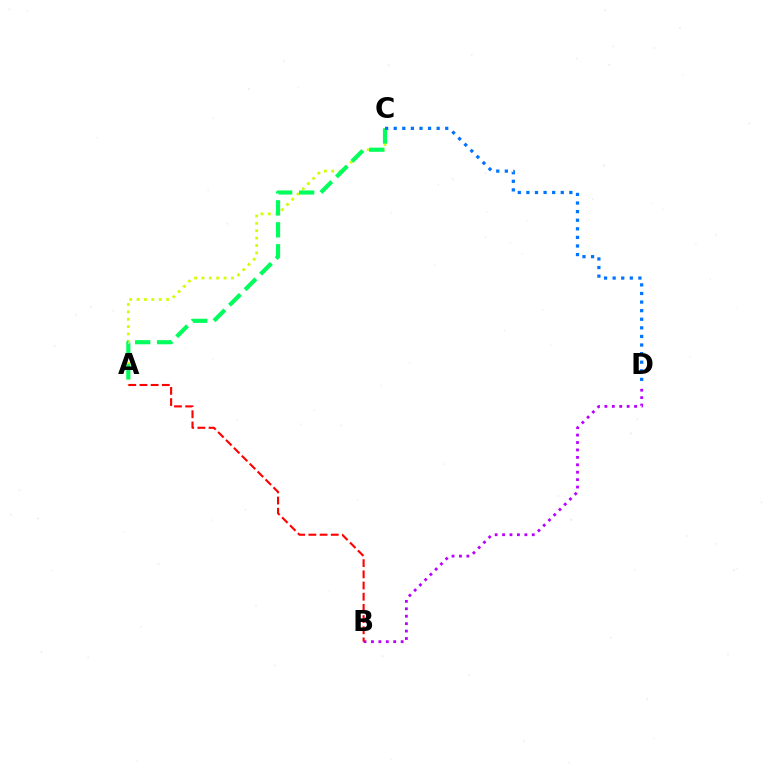{('A', 'C'): [{'color': '#d1ff00', 'line_style': 'dotted', 'thickness': 2.0}, {'color': '#00ff5c', 'line_style': 'dashed', 'thickness': 2.98}], ('B', 'D'): [{'color': '#b900ff', 'line_style': 'dotted', 'thickness': 2.02}], ('C', 'D'): [{'color': '#0074ff', 'line_style': 'dotted', 'thickness': 2.33}], ('A', 'B'): [{'color': '#ff0000', 'line_style': 'dashed', 'thickness': 1.52}]}